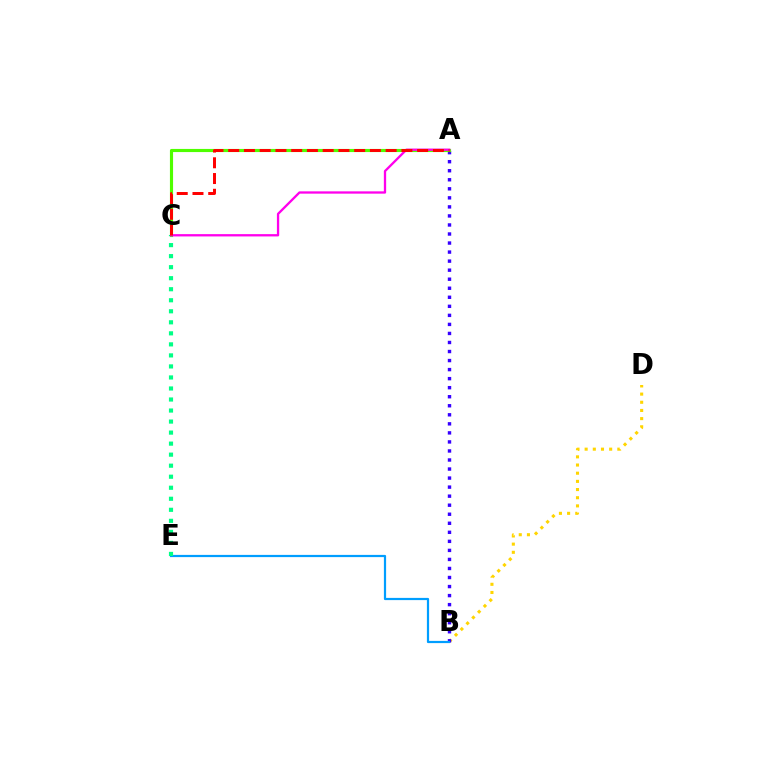{('B', 'D'): [{'color': '#ffd500', 'line_style': 'dotted', 'thickness': 2.22}], ('A', 'B'): [{'color': '#3700ff', 'line_style': 'dotted', 'thickness': 2.46}], ('A', 'C'): [{'color': '#4fff00', 'line_style': 'solid', 'thickness': 2.26}, {'color': '#ff00ed', 'line_style': 'solid', 'thickness': 1.66}, {'color': '#ff0000', 'line_style': 'dashed', 'thickness': 2.14}], ('B', 'E'): [{'color': '#009eff', 'line_style': 'solid', 'thickness': 1.59}], ('C', 'E'): [{'color': '#00ff86', 'line_style': 'dotted', 'thickness': 3.0}]}